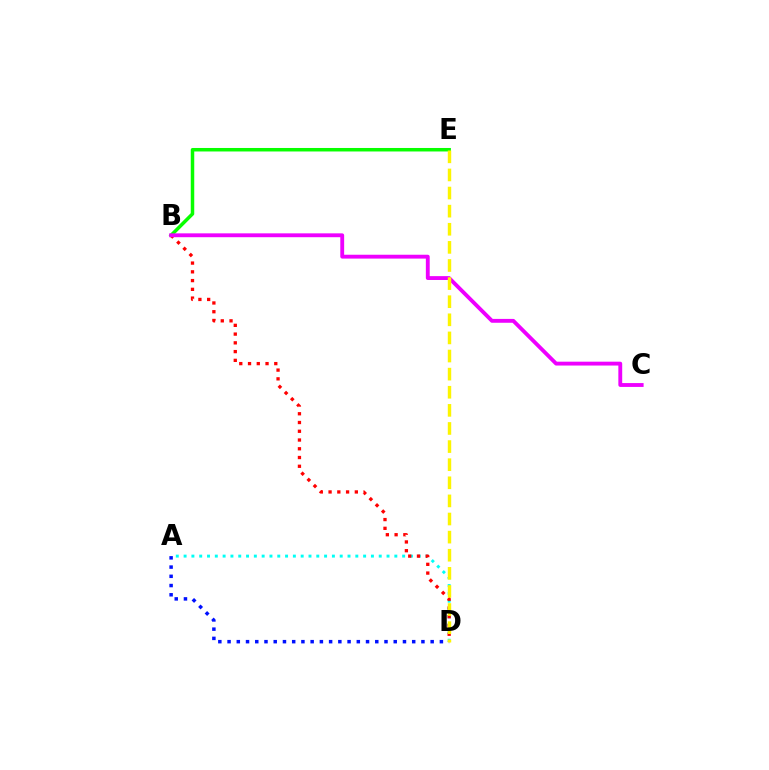{('A', 'D'): [{'color': '#00fff6', 'line_style': 'dotted', 'thickness': 2.12}, {'color': '#0010ff', 'line_style': 'dotted', 'thickness': 2.51}], ('B', 'E'): [{'color': '#08ff00', 'line_style': 'solid', 'thickness': 2.51}], ('B', 'D'): [{'color': '#ff0000', 'line_style': 'dotted', 'thickness': 2.38}], ('B', 'C'): [{'color': '#ee00ff', 'line_style': 'solid', 'thickness': 2.77}], ('D', 'E'): [{'color': '#fcf500', 'line_style': 'dashed', 'thickness': 2.46}]}